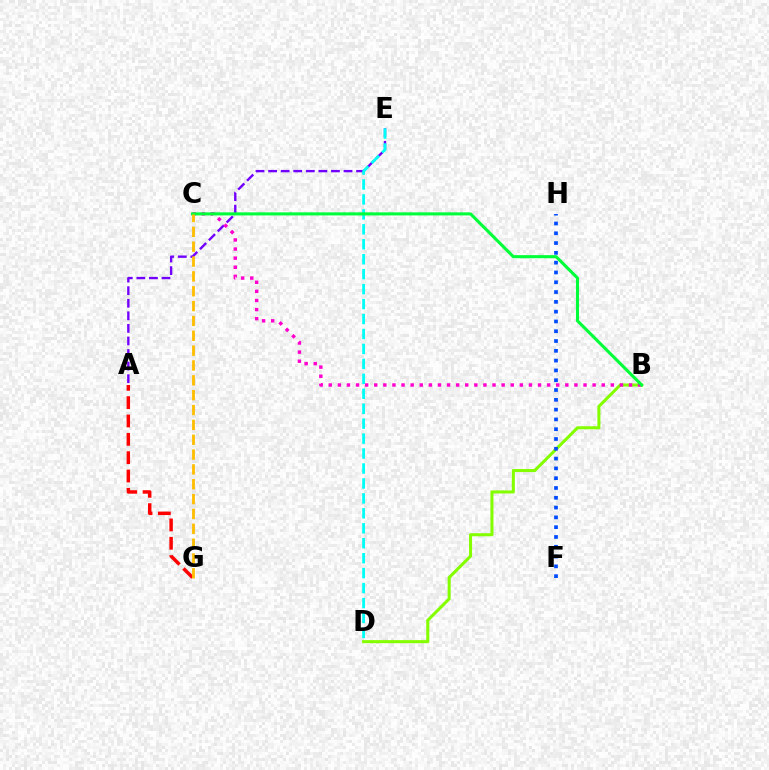{('A', 'E'): [{'color': '#7200ff', 'line_style': 'dashed', 'thickness': 1.71}], ('B', 'D'): [{'color': '#84ff00', 'line_style': 'solid', 'thickness': 2.2}], ('F', 'H'): [{'color': '#004bff', 'line_style': 'dotted', 'thickness': 2.66}], ('A', 'G'): [{'color': '#ff0000', 'line_style': 'dashed', 'thickness': 2.49}], ('D', 'E'): [{'color': '#00fff6', 'line_style': 'dashed', 'thickness': 2.03}], ('B', 'C'): [{'color': '#ff00cf', 'line_style': 'dotted', 'thickness': 2.47}, {'color': '#00ff39', 'line_style': 'solid', 'thickness': 2.21}], ('C', 'G'): [{'color': '#ffbd00', 'line_style': 'dashed', 'thickness': 2.02}]}